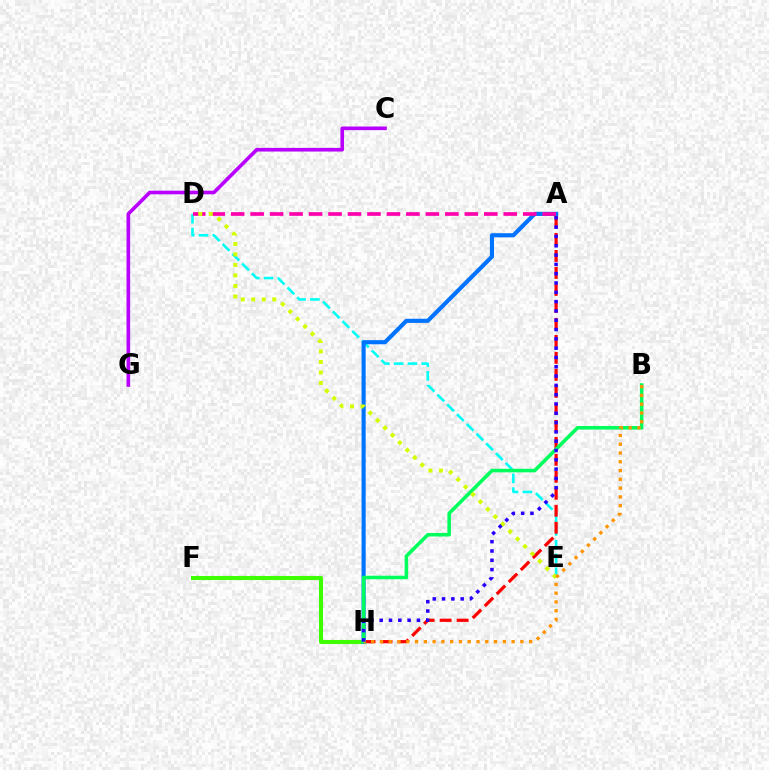{('D', 'E'): [{'color': '#00fff6', 'line_style': 'dashed', 'thickness': 1.87}, {'color': '#d1ff00', 'line_style': 'dotted', 'thickness': 2.85}], ('A', 'H'): [{'color': '#ff0000', 'line_style': 'dashed', 'thickness': 2.31}, {'color': '#0074ff', 'line_style': 'solid', 'thickness': 2.97}, {'color': '#2500ff', 'line_style': 'dotted', 'thickness': 2.53}], ('F', 'H'): [{'color': '#3dff00', 'line_style': 'solid', 'thickness': 2.93}], ('C', 'G'): [{'color': '#b900ff', 'line_style': 'solid', 'thickness': 2.61}], ('A', 'D'): [{'color': '#ff00ac', 'line_style': 'dashed', 'thickness': 2.65}], ('B', 'H'): [{'color': '#00ff5c', 'line_style': 'solid', 'thickness': 2.56}, {'color': '#ff9400', 'line_style': 'dotted', 'thickness': 2.38}]}